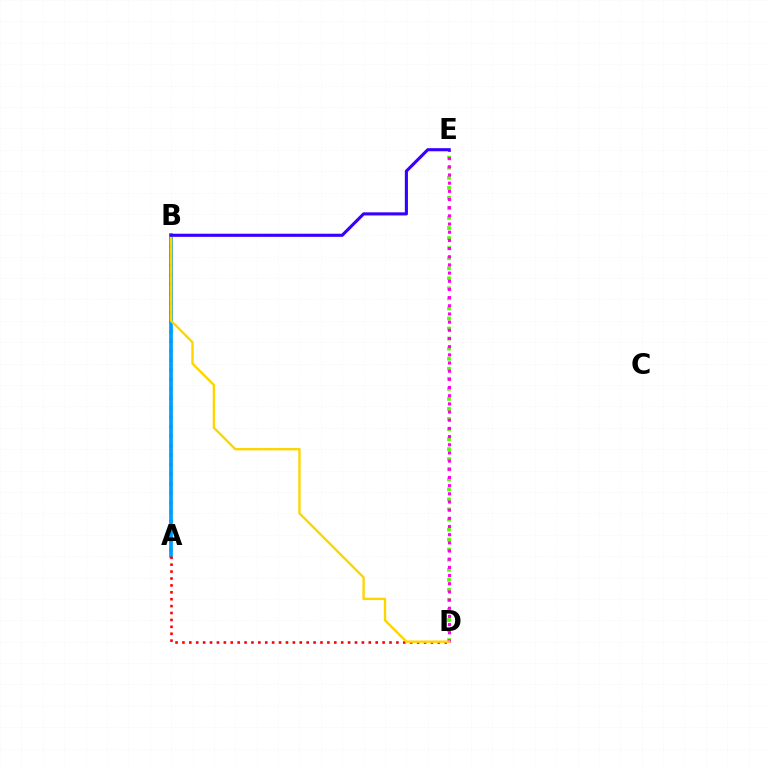{('A', 'B'): [{'color': '#00ff86', 'line_style': 'dotted', 'thickness': 2.58}, {'color': '#009eff', 'line_style': 'solid', 'thickness': 2.66}], ('A', 'D'): [{'color': '#ff0000', 'line_style': 'dotted', 'thickness': 1.88}], ('D', 'E'): [{'color': '#4fff00', 'line_style': 'dotted', 'thickness': 2.73}, {'color': '#ff00ed', 'line_style': 'dotted', 'thickness': 2.22}], ('B', 'D'): [{'color': '#ffd500', 'line_style': 'solid', 'thickness': 1.71}], ('B', 'E'): [{'color': '#3700ff', 'line_style': 'solid', 'thickness': 2.24}]}